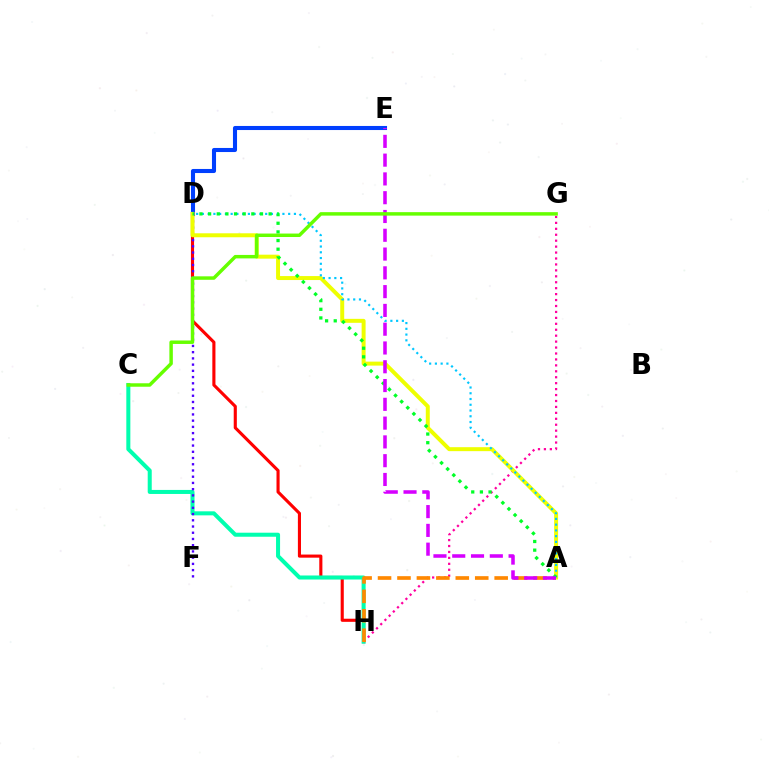{('D', 'E'): [{'color': '#003fff', 'line_style': 'solid', 'thickness': 2.94}], ('D', 'H'): [{'color': '#ff0000', 'line_style': 'solid', 'thickness': 2.24}], ('C', 'H'): [{'color': '#00ffaf', 'line_style': 'solid', 'thickness': 2.9}], ('G', 'H'): [{'color': '#ff00a0', 'line_style': 'dotted', 'thickness': 1.61}], ('D', 'F'): [{'color': '#4f00ff', 'line_style': 'dotted', 'thickness': 1.69}], ('A', 'H'): [{'color': '#ff8800', 'line_style': 'dashed', 'thickness': 2.64}], ('A', 'D'): [{'color': '#eeff00', 'line_style': 'solid', 'thickness': 2.86}, {'color': '#00c7ff', 'line_style': 'dotted', 'thickness': 1.56}, {'color': '#00ff27', 'line_style': 'dotted', 'thickness': 2.35}], ('A', 'E'): [{'color': '#d600ff', 'line_style': 'dashed', 'thickness': 2.55}], ('C', 'G'): [{'color': '#66ff00', 'line_style': 'solid', 'thickness': 2.49}]}